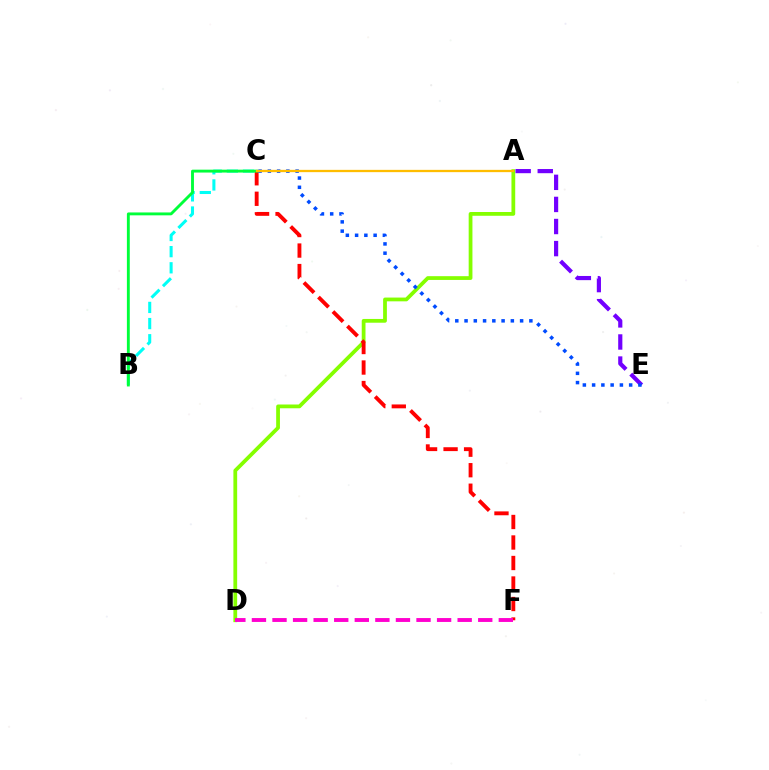{('B', 'C'): [{'color': '#00fff6', 'line_style': 'dashed', 'thickness': 2.2}, {'color': '#00ff39', 'line_style': 'solid', 'thickness': 2.08}], ('A', 'D'): [{'color': '#84ff00', 'line_style': 'solid', 'thickness': 2.71}], ('C', 'F'): [{'color': '#ff0000', 'line_style': 'dashed', 'thickness': 2.79}], ('A', 'E'): [{'color': '#7200ff', 'line_style': 'dashed', 'thickness': 3.0}], ('C', 'E'): [{'color': '#004bff', 'line_style': 'dotted', 'thickness': 2.52}], ('A', 'C'): [{'color': '#ffbd00', 'line_style': 'solid', 'thickness': 1.65}], ('D', 'F'): [{'color': '#ff00cf', 'line_style': 'dashed', 'thickness': 2.79}]}